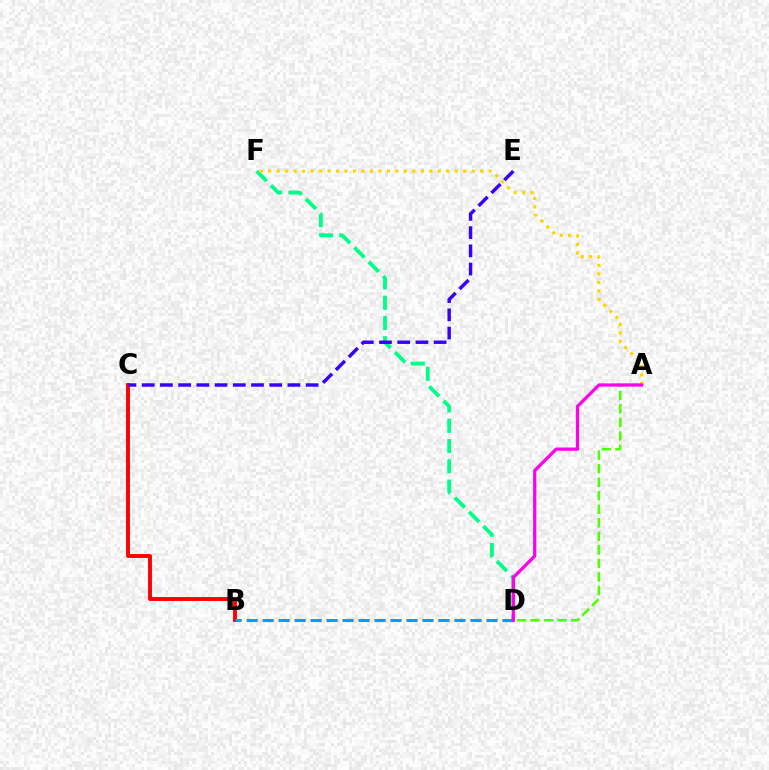{('B', 'C'): [{'color': '#ff0000', 'line_style': 'solid', 'thickness': 2.79}], ('D', 'F'): [{'color': '#00ff86', 'line_style': 'dashed', 'thickness': 2.75}], ('C', 'E'): [{'color': '#3700ff', 'line_style': 'dashed', 'thickness': 2.47}], ('A', 'F'): [{'color': '#ffd500', 'line_style': 'dotted', 'thickness': 2.3}], ('B', 'D'): [{'color': '#009eff', 'line_style': 'dashed', 'thickness': 2.17}], ('A', 'D'): [{'color': '#4fff00', 'line_style': 'dashed', 'thickness': 1.84}, {'color': '#ff00ed', 'line_style': 'solid', 'thickness': 2.34}]}